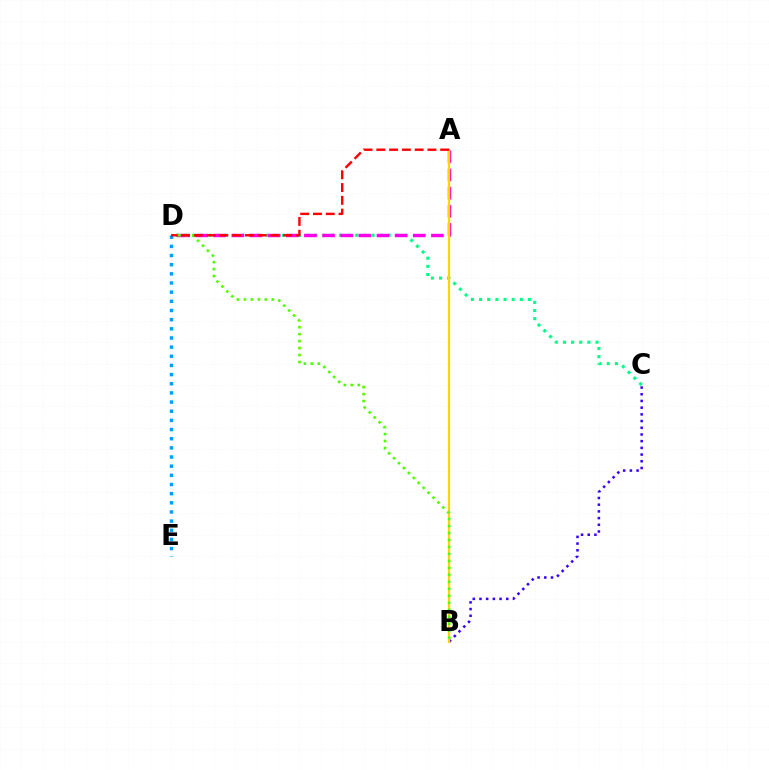{('C', 'D'): [{'color': '#00ff86', 'line_style': 'dotted', 'thickness': 2.21}], ('B', 'C'): [{'color': '#3700ff', 'line_style': 'dotted', 'thickness': 1.82}], ('A', 'D'): [{'color': '#ff00ed', 'line_style': 'dashed', 'thickness': 2.46}, {'color': '#ff0000', 'line_style': 'dashed', 'thickness': 1.74}], ('A', 'B'): [{'color': '#ffd500', 'line_style': 'solid', 'thickness': 1.62}], ('B', 'D'): [{'color': '#4fff00', 'line_style': 'dotted', 'thickness': 1.89}], ('D', 'E'): [{'color': '#009eff', 'line_style': 'dotted', 'thickness': 2.49}]}